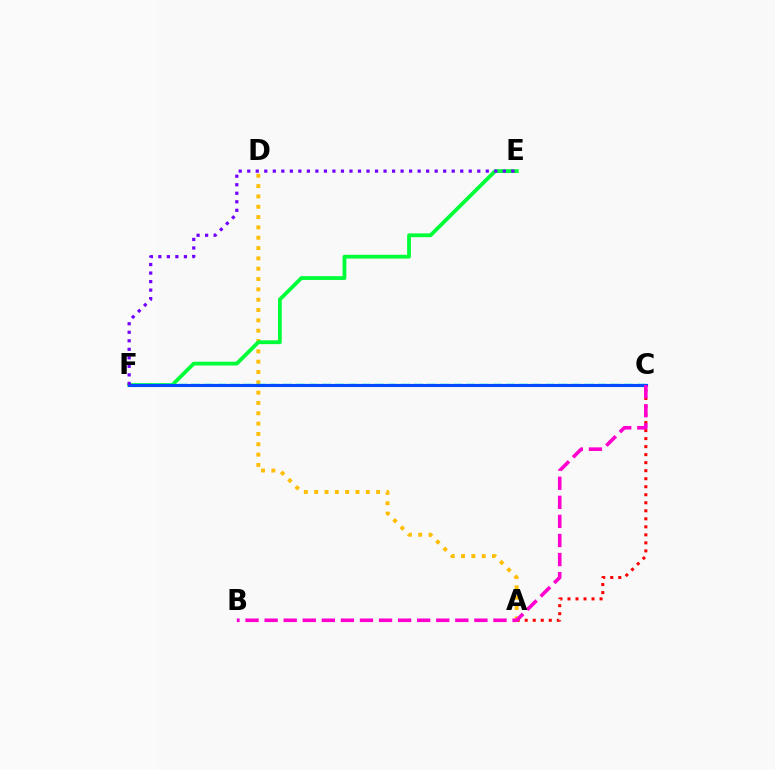{('C', 'F'): [{'color': '#84ff00', 'line_style': 'dotted', 'thickness': 1.56}, {'color': '#00fff6', 'line_style': 'dashed', 'thickness': 1.78}, {'color': '#004bff', 'line_style': 'solid', 'thickness': 2.24}], ('A', 'C'): [{'color': '#ff0000', 'line_style': 'dotted', 'thickness': 2.18}], ('A', 'D'): [{'color': '#ffbd00', 'line_style': 'dotted', 'thickness': 2.81}], ('E', 'F'): [{'color': '#00ff39', 'line_style': 'solid', 'thickness': 2.73}, {'color': '#7200ff', 'line_style': 'dotted', 'thickness': 2.31}], ('B', 'C'): [{'color': '#ff00cf', 'line_style': 'dashed', 'thickness': 2.59}]}